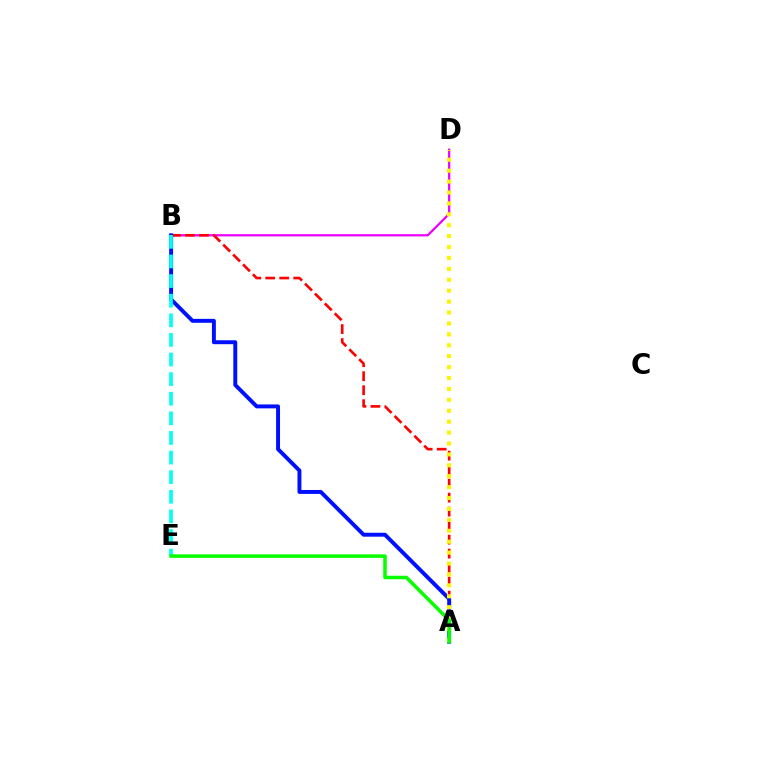{('B', 'D'): [{'color': '#ee00ff', 'line_style': 'solid', 'thickness': 1.62}], ('A', 'B'): [{'color': '#ff0000', 'line_style': 'dashed', 'thickness': 1.9}, {'color': '#0010ff', 'line_style': 'solid', 'thickness': 2.83}], ('A', 'D'): [{'color': '#fcf500', 'line_style': 'dotted', 'thickness': 2.97}], ('B', 'E'): [{'color': '#00fff6', 'line_style': 'dashed', 'thickness': 2.66}], ('A', 'E'): [{'color': '#08ff00', 'line_style': 'solid', 'thickness': 2.54}]}